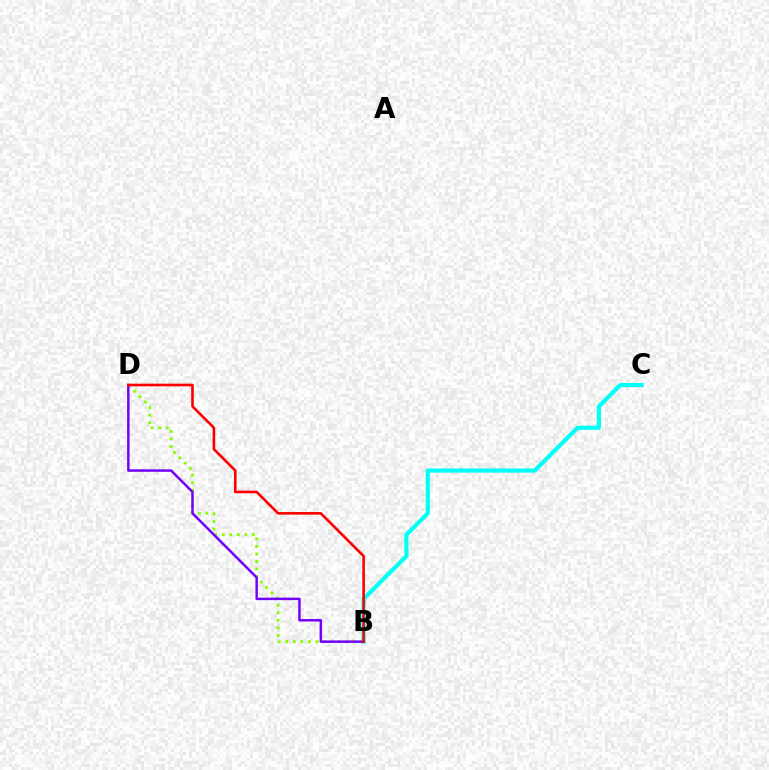{('B', 'C'): [{'color': '#00fff6', 'line_style': 'solid', 'thickness': 2.99}], ('B', 'D'): [{'color': '#84ff00', 'line_style': 'dotted', 'thickness': 2.04}, {'color': '#7200ff', 'line_style': 'solid', 'thickness': 1.78}, {'color': '#ff0000', 'line_style': 'solid', 'thickness': 1.89}]}